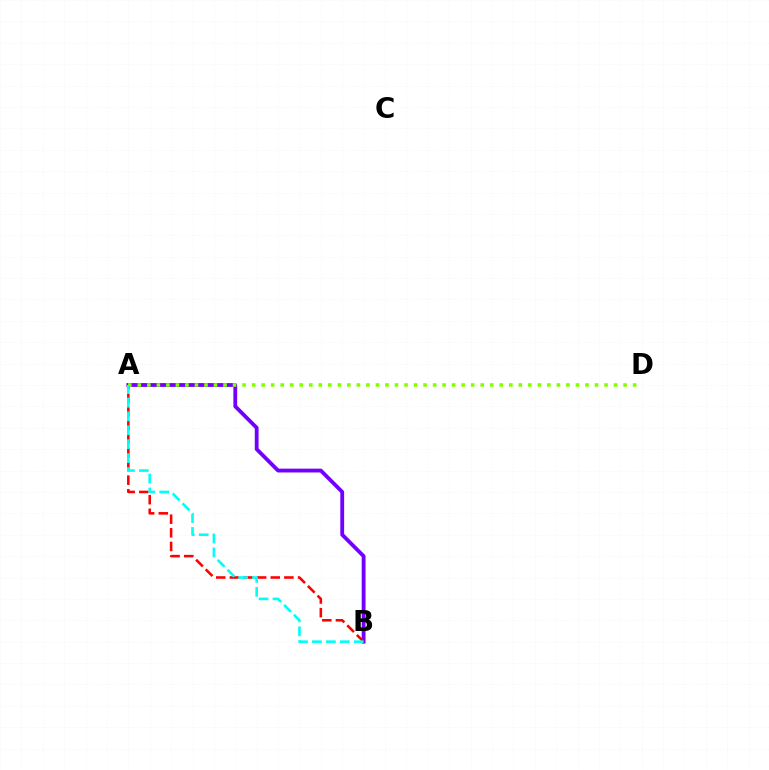{('A', 'B'): [{'color': '#7200ff', 'line_style': 'solid', 'thickness': 2.75}, {'color': '#ff0000', 'line_style': 'dashed', 'thickness': 1.85}, {'color': '#00fff6', 'line_style': 'dashed', 'thickness': 1.89}], ('A', 'D'): [{'color': '#84ff00', 'line_style': 'dotted', 'thickness': 2.59}]}